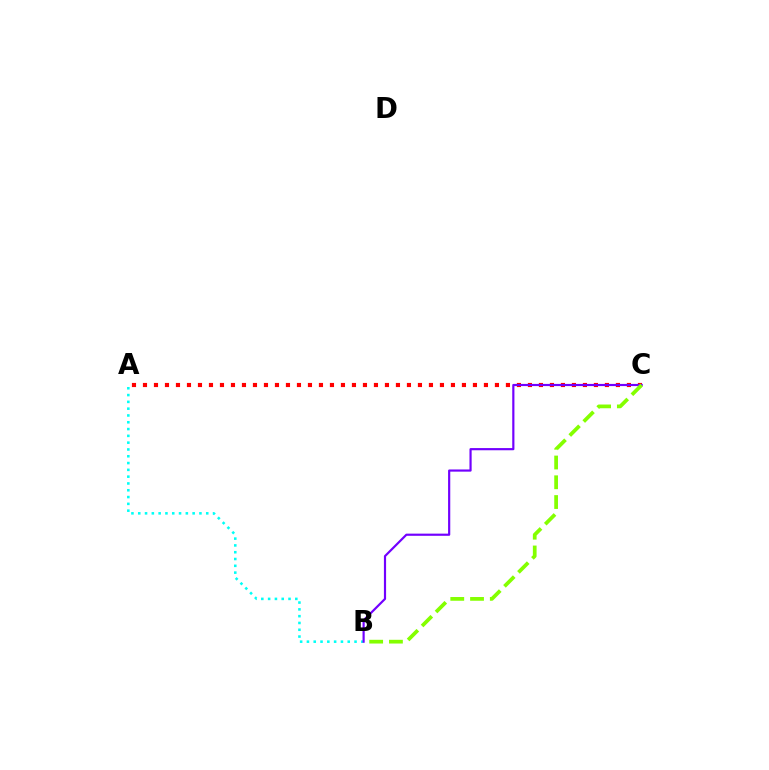{('A', 'C'): [{'color': '#ff0000', 'line_style': 'dotted', 'thickness': 2.99}], ('A', 'B'): [{'color': '#00fff6', 'line_style': 'dotted', 'thickness': 1.85}], ('B', 'C'): [{'color': '#7200ff', 'line_style': 'solid', 'thickness': 1.57}, {'color': '#84ff00', 'line_style': 'dashed', 'thickness': 2.68}]}